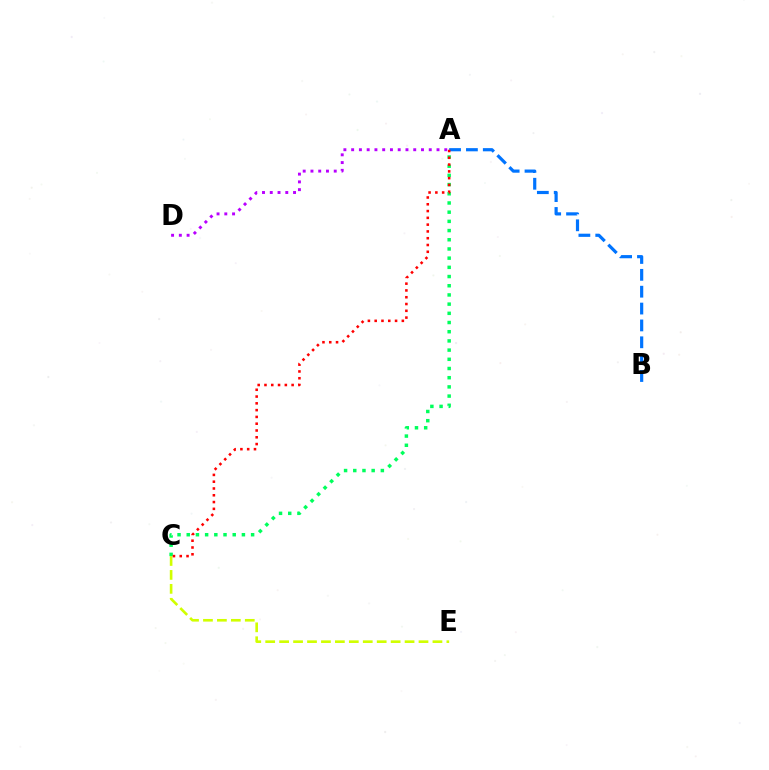{('A', 'B'): [{'color': '#0074ff', 'line_style': 'dashed', 'thickness': 2.29}], ('A', 'D'): [{'color': '#b900ff', 'line_style': 'dotted', 'thickness': 2.11}], ('C', 'E'): [{'color': '#d1ff00', 'line_style': 'dashed', 'thickness': 1.89}], ('A', 'C'): [{'color': '#00ff5c', 'line_style': 'dotted', 'thickness': 2.5}, {'color': '#ff0000', 'line_style': 'dotted', 'thickness': 1.84}]}